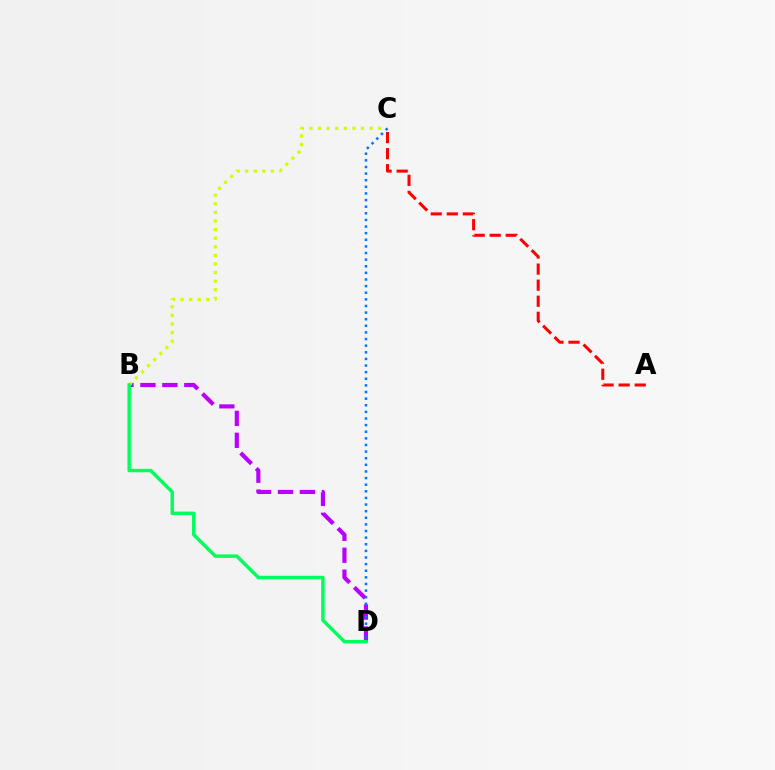{('B', 'D'): [{'color': '#b900ff', 'line_style': 'dashed', 'thickness': 2.98}, {'color': '#00ff5c', 'line_style': 'solid', 'thickness': 2.49}], ('A', 'C'): [{'color': '#ff0000', 'line_style': 'dashed', 'thickness': 2.18}], ('B', 'C'): [{'color': '#d1ff00', 'line_style': 'dotted', 'thickness': 2.33}], ('C', 'D'): [{'color': '#0074ff', 'line_style': 'dotted', 'thickness': 1.8}]}